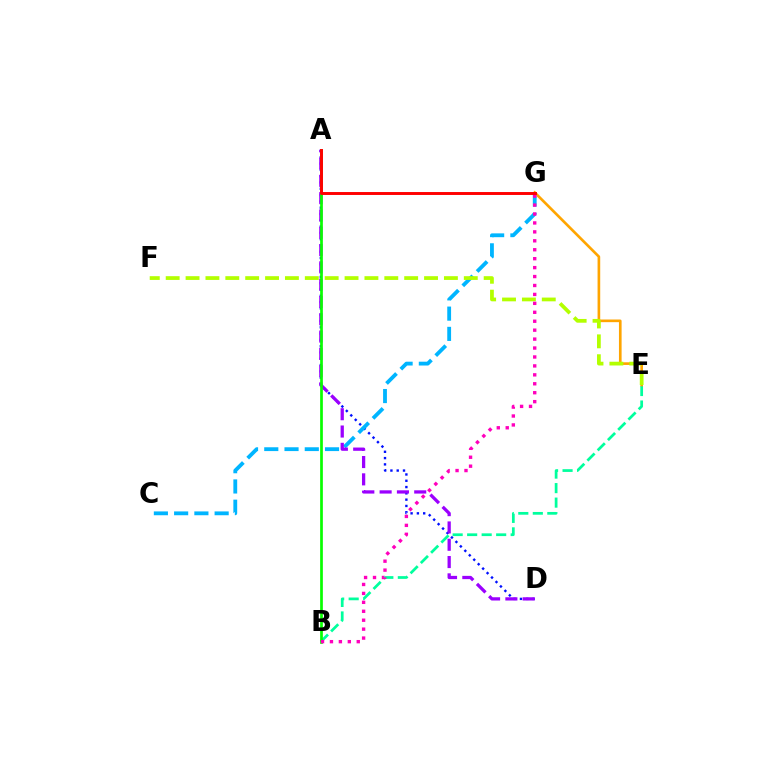{('A', 'D'): [{'color': '#0010ff', 'line_style': 'dotted', 'thickness': 1.71}, {'color': '#9b00ff', 'line_style': 'dashed', 'thickness': 2.35}], ('B', 'E'): [{'color': '#00ff9d', 'line_style': 'dashed', 'thickness': 1.97}], ('C', 'G'): [{'color': '#00b5ff', 'line_style': 'dashed', 'thickness': 2.75}], ('E', 'G'): [{'color': '#ffa500', 'line_style': 'solid', 'thickness': 1.91}], ('A', 'B'): [{'color': '#08ff00', 'line_style': 'solid', 'thickness': 1.95}], ('E', 'F'): [{'color': '#b3ff00', 'line_style': 'dashed', 'thickness': 2.7}], ('B', 'G'): [{'color': '#ff00bd', 'line_style': 'dotted', 'thickness': 2.43}], ('A', 'G'): [{'color': '#ff0000', 'line_style': 'solid', 'thickness': 2.11}]}